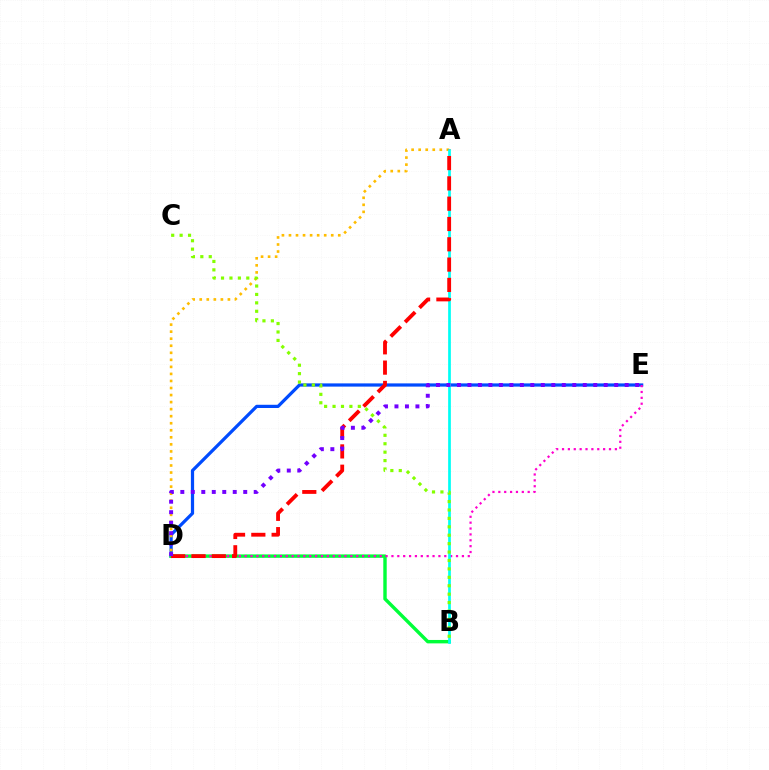{('D', 'E'): [{'color': '#004bff', 'line_style': 'solid', 'thickness': 2.32}, {'color': '#ff00cf', 'line_style': 'dotted', 'thickness': 1.6}, {'color': '#7200ff', 'line_style': 'dotted', 'thickness': 2.85}], ('B', 'D'): [{'color': '#00ff39', 'line_style': 'solid', 'thickness': 2.46}], ('A', 'D'): [{'color': '#ffbd00', 'line_style': 'dotted', 'thickness': 1.91}, {'color': '#ff0000', 'line_style': 'dashed', 'thickness': 2.76}], ('A', 'B'): [{'color': '#00fff6', 'line_style': 'solid', 'thickness': 1.96}], ('B', 'C'): [{'color': '#84ff00', 'line_style': 'dotted', 'thickness': 2.29}]}